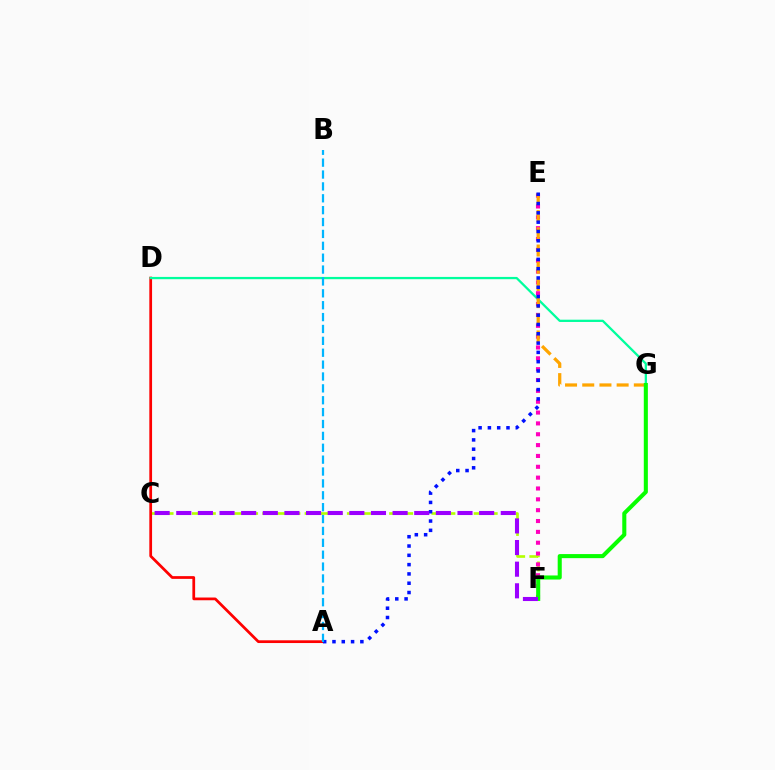{('C', 'F'): [{'color': '#b3ff00', 'line_style': 'dashed', 'thickness': 1.91}, {'color': '#9b00ff', 'line_style': 'dashed', 'thickness': 2.94}], ('A', 'D'): [{'color': '#ff0000', 'line_style': 'solid', 'thickness': 1.97}], ('D', 'G'): [{'color': '#00ff9d', 'line_style': 'solid', 'thickness': 1.64}], ('E', 'F'): [{'color': '#ff00bd', 'line_style': 'dotted', 'thickness': 2.95}], ('E', 'G'): [{'color': '#ffa500', 'line_style': 'dashed', 'thickness': 2.34}], ('F', 'G'): [{'color': '#08ff00', 'line_style': 'solid', 'thickness': 2.93}], ('A', 'E'): [{'color': '#0010ff', 'line_style': 'dotted', 'thickness': 2.53}], ('A', 'B'): [{'color': '#00b5ff', 'line_style': 'dashed', 'thickness': 1.61}]}